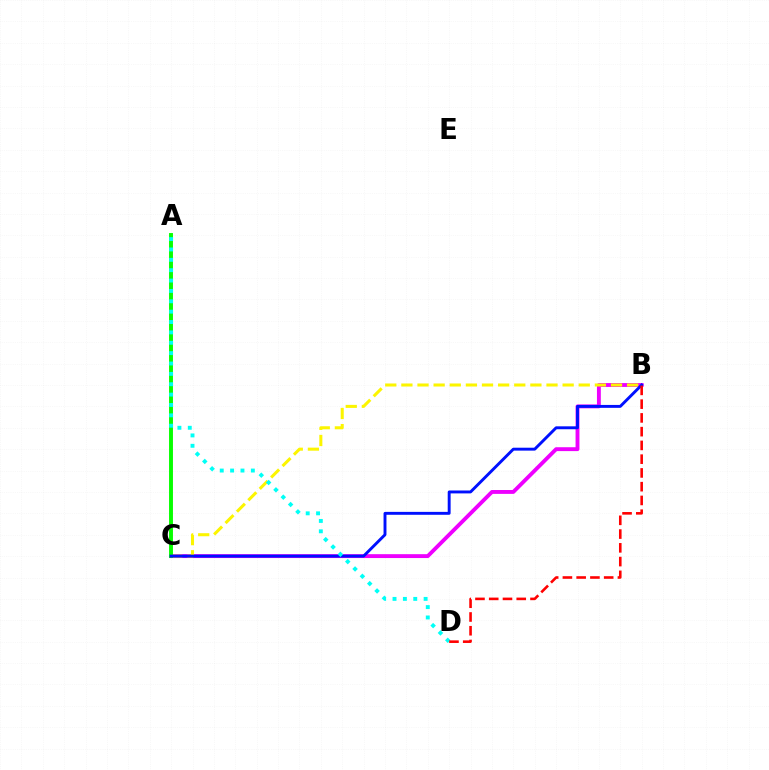{('B', 'C'): [{'color': '#ee00ff', 'line_style': 'solid', 'thickness': 2.79}, {'color': '#fcf500', 'line_style': 'dashed', 'thickness': 2.19}, {'color': '#0010ff', 'line_style': 'solid', 'thickness': 2.1}], ('A', 'C'): [{'color': '#08ff00', 'line_style': 'solid', 'thickness': 2.82}], ('A', 'D'): [{'color': '#00fff6', 'line_style': 'dotted', 'thickness': 2.82}], ('B', 'D'): [{'color': '#ff0000', 'line_style': 'dashed', 'thickness': 1.87}]}